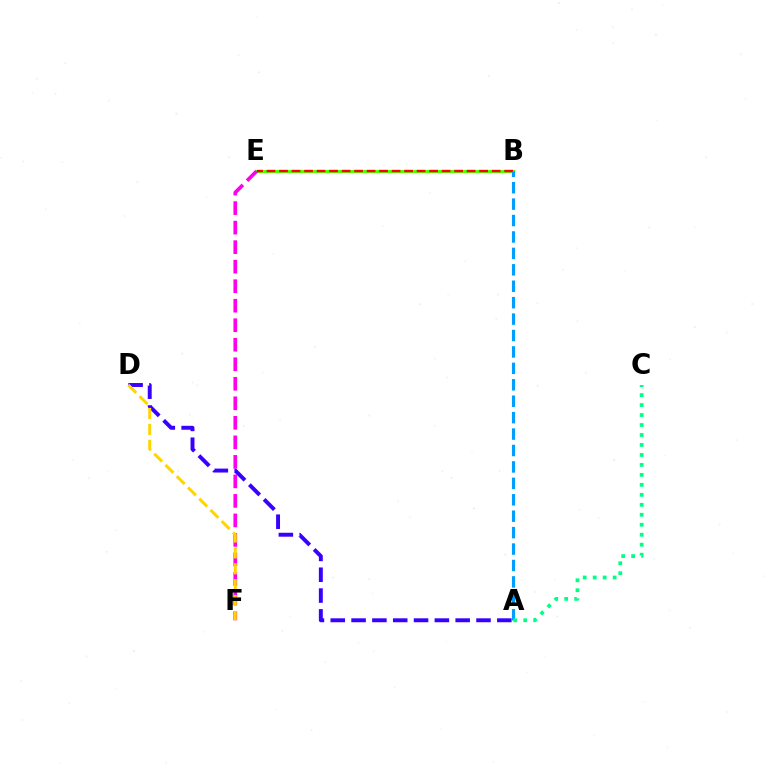{('B', 'E'): [{'color': '#4fff00', 'line_style': 'solid', 'thickness': 2.22}, {'color': '#ff0000', 'line_style': 'dashed', 'thickness': 1.7}], ('E', 'F'): [{'color': '#ff00ed', 'line_style': 'dashed', 'thickness': 2.65}], ('A', 'D'): [{'color': '#3700ff', 'line_style': 'dashed', 'thickness': 2.83}], ('D', 'F'): [{'color': '#ffd500', 'line_style': 'dashed', 'thickness': 2.16}], ('A', 'B'): [{'color': '#009eff', 'line_style': 'dashed', 'thickness': 2.23}], ('A', 'C'): [{'color': '#00ff86', 'line_style': 'dotted', 'thickness': 2.71}]}